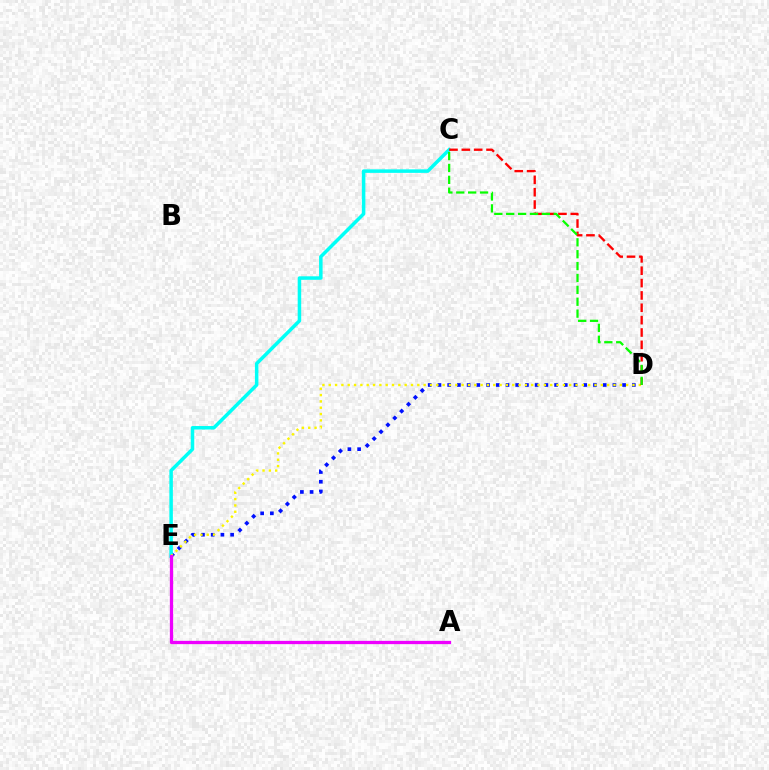{('D', 'E'): [{'color': '#0010ff', 'line_style': 'dotted', 'thickness': 2.64}, {'color': '#fcf500', 'line_style': 'dotted', 'thickness': 1.72}], ('C', 'E'): [{'color': '#00fff6', 'line_style': 'solid', 'thickness': 2.52}], ('C', 'D'): [{'color': '#ff0000', 'line_style': 'dashed', 'thickness': 1.68}, {'color': '#08ff00', 'line_style': 'dashed', 'thickness': 1.61}], ('A', 'E'): [{'color': '#ee00ff', 'line_style': 'solid', 'thickness': 2.36}]}